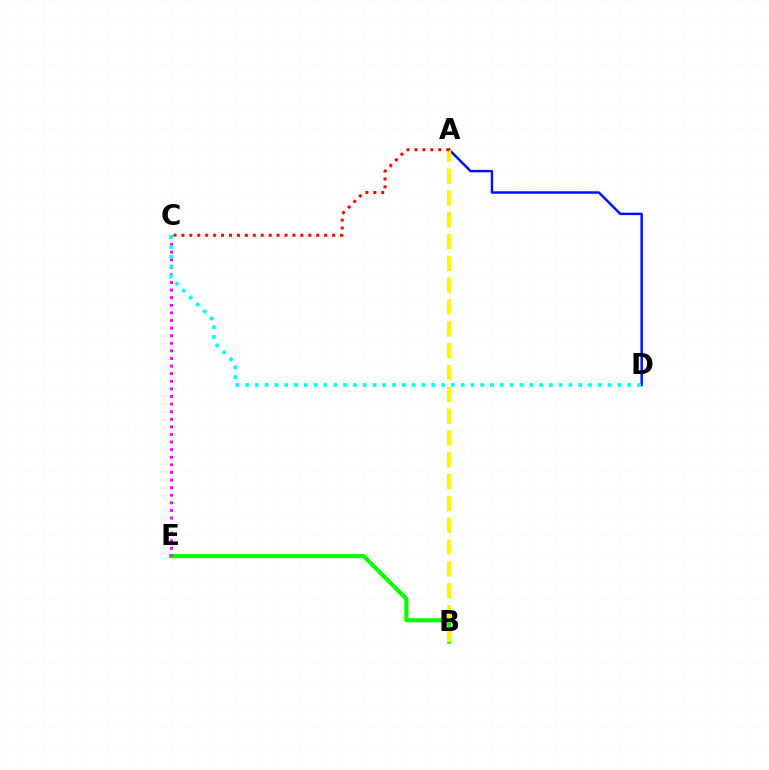{('B', 'E'): [{'color': '#08ff00', 'line_style': 'solid', 'thickness': 2.98}], ('C', 'E'): [{'color': '#ee00ff', 'line_style': 'dotted', 'thickness': 2.06}], ('A', 'D'): [{'color': '#0010ff', 'line_style': 'solid', 'thickness': 1.77}], ('A', 'B'): [{'color': '#fcf500', 'line_style': 'dashed', 'thickness': 2.96}], ('C', 'D'): [{'color': '#00fff6', 'line_style': 'dotted', 'thickness': 2.66}], ('A', 'C'): [{'color': '#ff0000', 'line_style': 'dotted', 'thickness': 2.16}]}